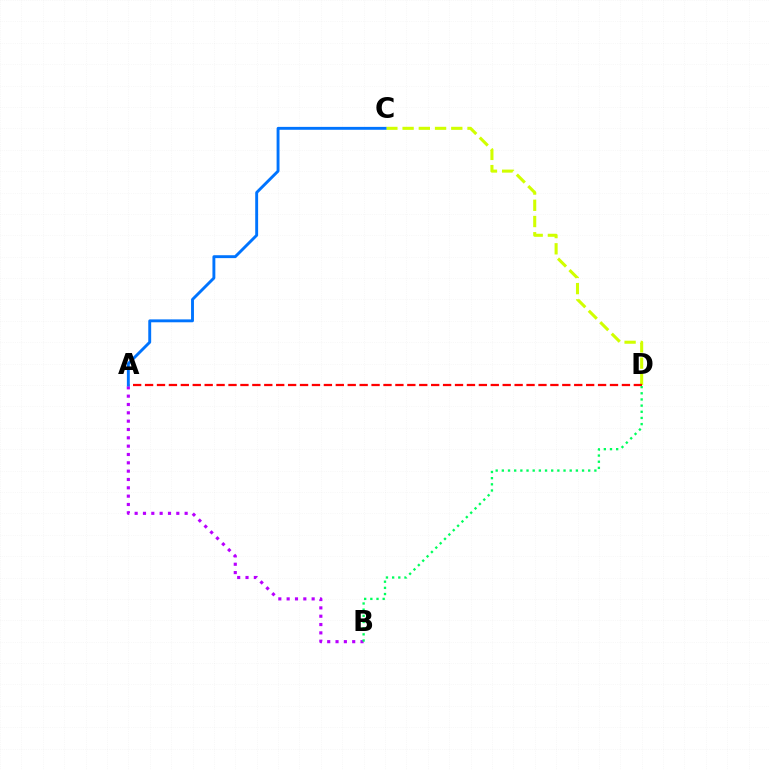{('C', 'D'): [{'color': '#d1ff00', 'line_style': 'dashed', 'thickness': 2.2}], ('A', 'D'): [{'color': '#ff0000', 'line_style': 'dashed', 'thickness': 1.62}], ('A', 'B'): [{'color': '#b900ff', 'line_style': 'dotted', 'thickness': 2.26}], ('B', 'D'): [{'color': '#00ff5c', 'line_style': 'dotted', 'thickness': 1.68}], ('A', 'C'): [{'color': '#0074ff', 'line_style': 'solid', 'thickness': 2.09}]}